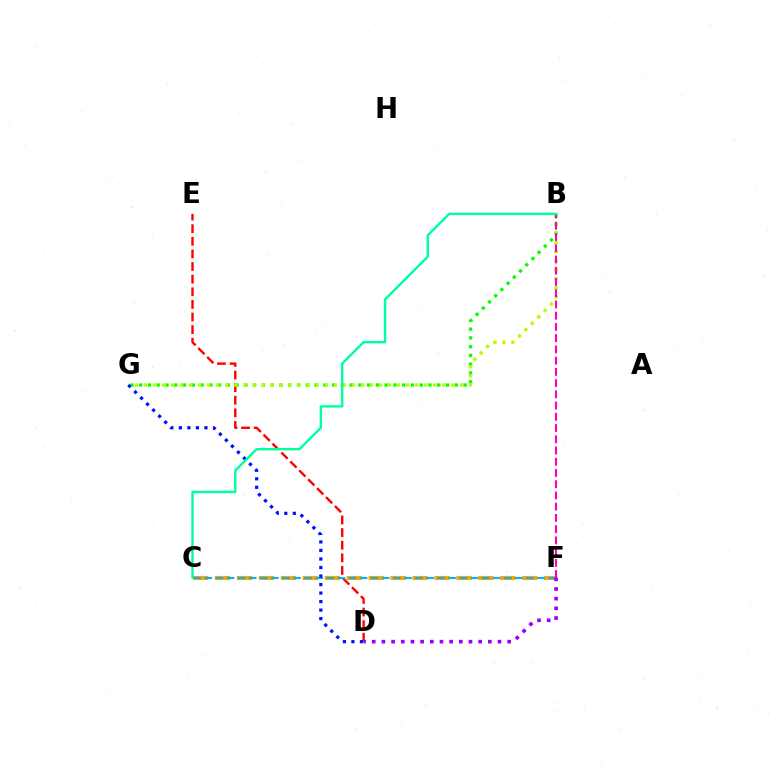{('B', 'G'): [{'color': '#08ff00', 'line_style': 'dotted', 'thickness': 2.38}, {'color': '#b3ff00', 'line_style': 'dotted', 'thickness': 2.46}], ('C', 'F'): [{'color': '#ffa500', 'line_style': 'dashed', 'thickness': 2.98}, {'color': '#00b5ff', 'line_style': 'dashed', 'thickness': 1.51}], ('D', 'E'): [{'color': '#ff0000', 'line_style': 'dashed', 'thickness': 1.71}], ('D', 'F'): [{'color': '#9b00ff', 'line_style': 'dotted', 'thickness': 2.63}], ('D', 'G'): [{'color': '#0010ff', 'line_style': 'dotted', 'thickness': 2.32}], ('B', 'F'): [{'color': '#ff00bd', 'line_style': 'dashed', 'thickness': 1.53}], ('B', 'C'): [{'color': '#00ff9d', 'line_style': 'solid', 'thickness': 1.73}]}